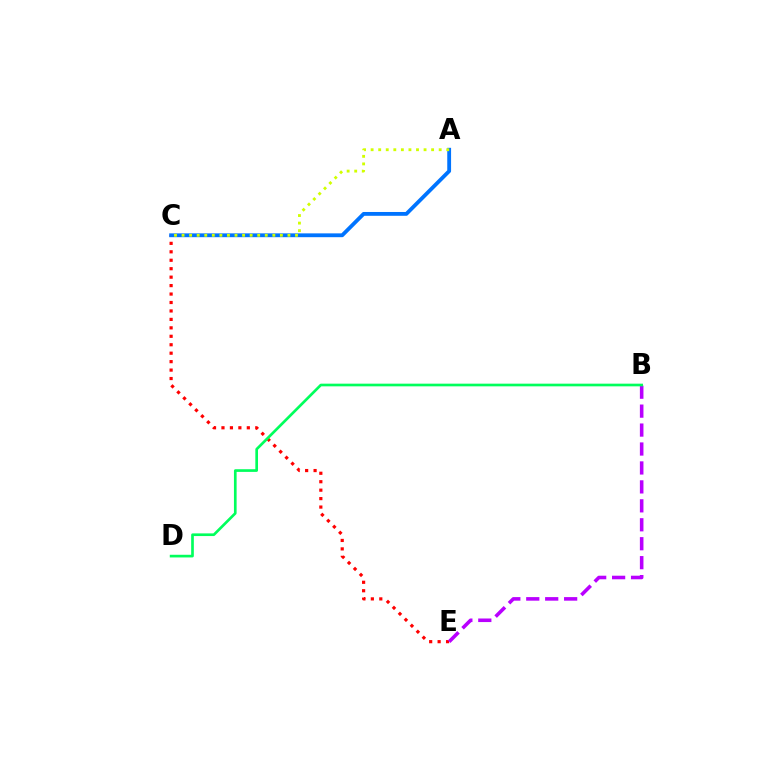{('C', 'E'): [{'color': '#ff0000', 'line_style': 'dotted', 'thickness': 2.3}], ('A', 'C'): [{'color': '#0074ff', 'line_style': 'solid', 'thickness': 2.75}, {'color': '#d1ff00', 'line_style': 'dotted', 'thickness': 2.05}], ('B', 'E'): [{'color': '#b900ff', 'line_style': 'dashed', 'thickness': 2.57}], ('B', 'D'): [{'color': '#00ff5c', 'line_style': 'solid', 'thickness': 1.92}]}